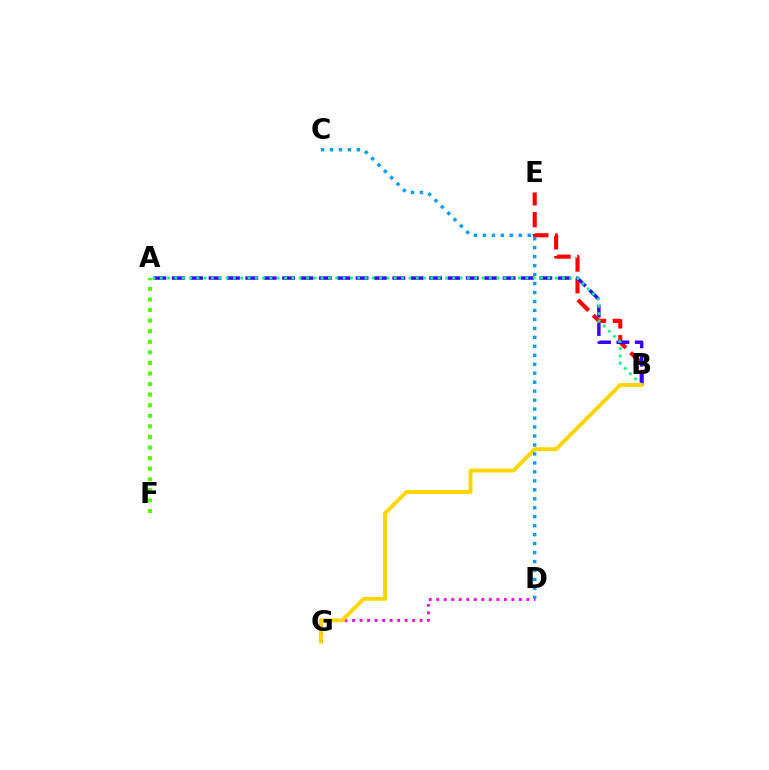{('B', 'E'): [{'color': '#ff0000', 'line_style': 'dashed', 'thickness': 2.96}], ('A', 'F'): [{'color': '#4fff00', 'line_style': 'dotted', 'thickness': 2.87}], ('A', 'B'): [{'color': '#3700ff', 'line_style': 'dashed', 'thickness': 2.5}, {'color': '#00ff86', 'line_style': 'dotted', 'thickness': 1.99}], ('D', 'G'): [{'color': '#ff00ed', 'line_style': 'dotted', 'thickness': 2.04}], ('B', 'G'): [{'color': '#ffd500', 'line_style': 'solid', 'thickness': 2.78}], ('C', 'D'): [{'color': '#009eff', 'line_style': 'dotted', 'thickness': 2.44}]}